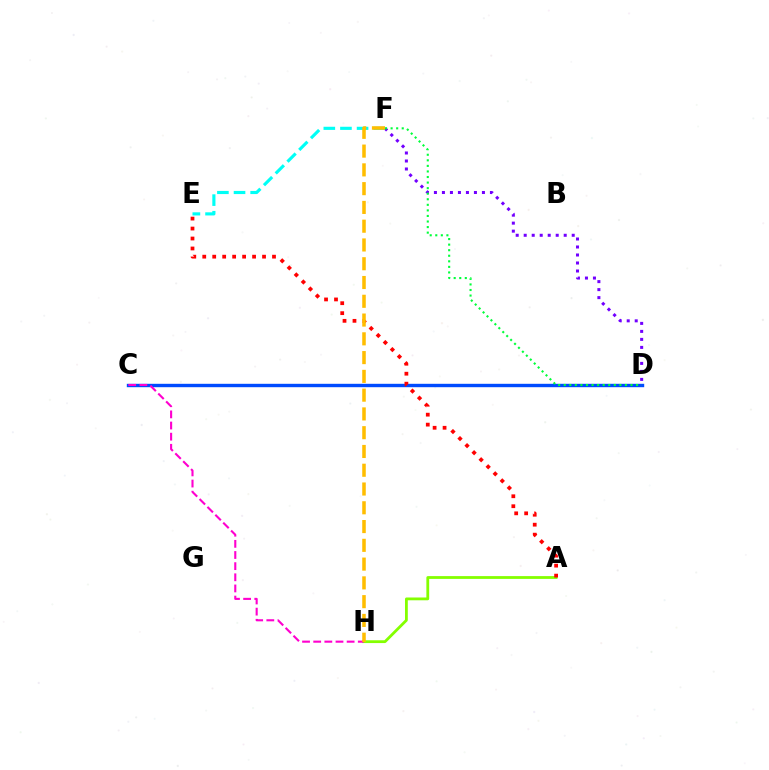{('A', 'H'): [{'color': '#84ff00', 'line_style': 'solid', 'thickness': 2.01}], ('C', 'D'): [{'color': '#004bff', 'line_style': 'solid', 'thickness': 2.44}], ('D', 'F'): [{'color': '#7200ff', 'line_style': 'dotted', 'thickness': 2.17}, {'color': '#00ff39', 'line_style': 'dotted', 'thickness': 1.51}], ('C', 'H'): [{'color': '#ff00cf', 'line_style': 'dashed', 'thickness': 1.51}], ('E', 'F'): [{'color': '#00fff6', 'line_style': 'dashed', 'thickness': 2.26}], ('A', 'E'): [{'color': '#ff0000', 'line_style': 'dotted', 'thickness': 2.71}], ('F', 'H'): [{'color': '#ffbd00', 'line_style': 'dashed', 'thickness': 2.55}]}